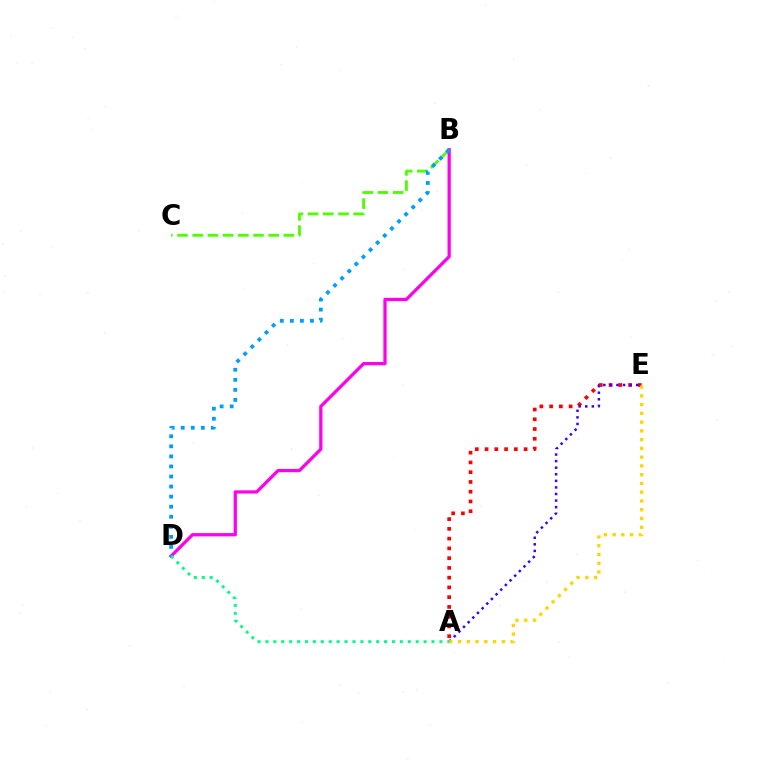{('B', 'D'): [{'color': '#ff00ed', 'line_style': 'solid', 'thickness': 2.34}, {'color': '#009eff', 'line_style': 'dotted', 'thickness': 2.73}], ('B', 'C'): [{'color': '#4fff00', 'line_style': 'dashed', 'thickness': 2.06}], ('A', 'E'): [{'color': '#ff0000', 'line_style': 'dotted', 'thickness': 2.65}, {'color': '#3700ff', 'line_style': 'dotted', 'thickness': 1.79}, {'color': '#ffd500', 'line_style': 'dotted', 'thickness': 2.38}], ('A', 'D'): [{'color': '#00ff86', 'line_style': 'dotted', 'thickness': 2.15}]}